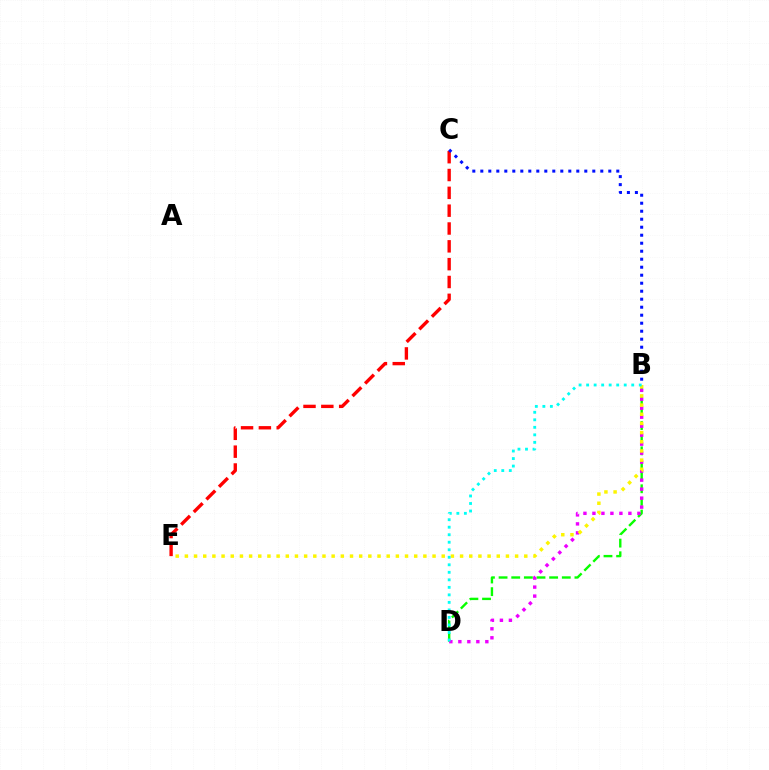{('B', 'D'): [{'color': '#08ff00', 'line_style': 'dashed', 'thickness': 1.72}, {'color': '#ee00ff', 'line_style': 'dotted', 'thickness': 2.44}, {'color': '#00fff6', 'line_style': 'dotted', 'thickness': 2.04}], ('C', 'E'): [{'color': '#ff0000', 'line_style': 'dashed', 'thickness': 2.42}], ('B', 'E'): [{'color': '#fcf500', 'line_style': 'dotted', 'thickness': 2.49}], ('B', 'C'): [{'color': '#0010ff', 'line_style': 'dotted', 'thickness': 2.17}]}